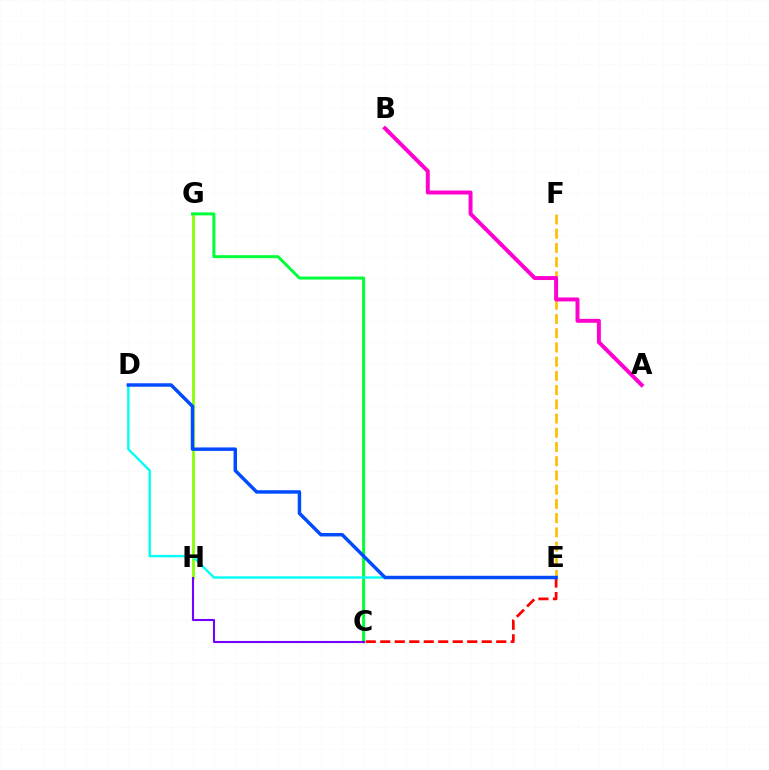{('E', 'F'): [{'color': '#ffbd00', 'line_style': 'dashed', 'thickness': 1.93}], ('G', 'H'): [{'color': '#84ff00', 'line_style': 'solid', 'thickness': 1.95}], ('C', 'E'): [{'color': '#ff0000', 'line_style': 'dashed', 'thickness': 1.97}], ('C', 'G'): [{'color': '#00ff39', 'line_style': 'solid', 'thickness': 2.14}], ('D', 'E'): [{'color': '#00fff6', 'line_style': 'solid', 'thickness': 1.72}, {'color': '#004bff', 'line_style': 'solid', 'thickness': 2.49}], ('A', 'B'): [{'color': '#ff00cf', 'line_style': 'solid', 'thickness': 2.85}], ('C', 'H'): [{'color': '#7200ff', 'line_style': 'solid', 'thickness': 1.51}]}